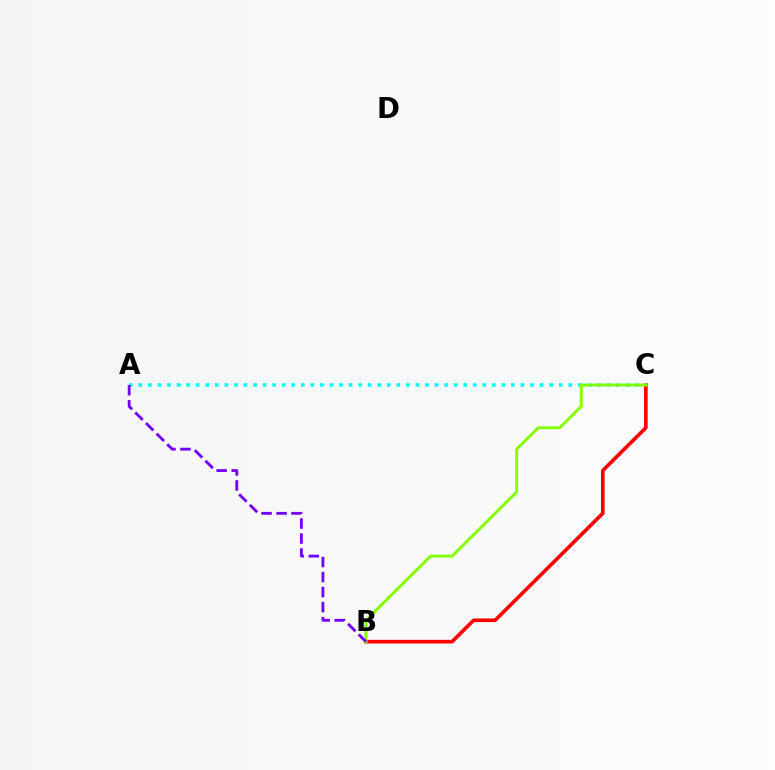{('B', 'C'): [{'color': '#ff0000', 'line_style': 'solid', 'thickness': 2.63}, {'color': '#84ff00', 'line_style': 'solid', 'thickness': 2.11}], ('A', 'C'): [{'color': '#00fff6', 'line_style': 'dotted', 'thickness': 2.6}], ('A', 'B'): [{'color': '#7200ff', 'line_style': 'dashed', 'thickness': 2.04}]}